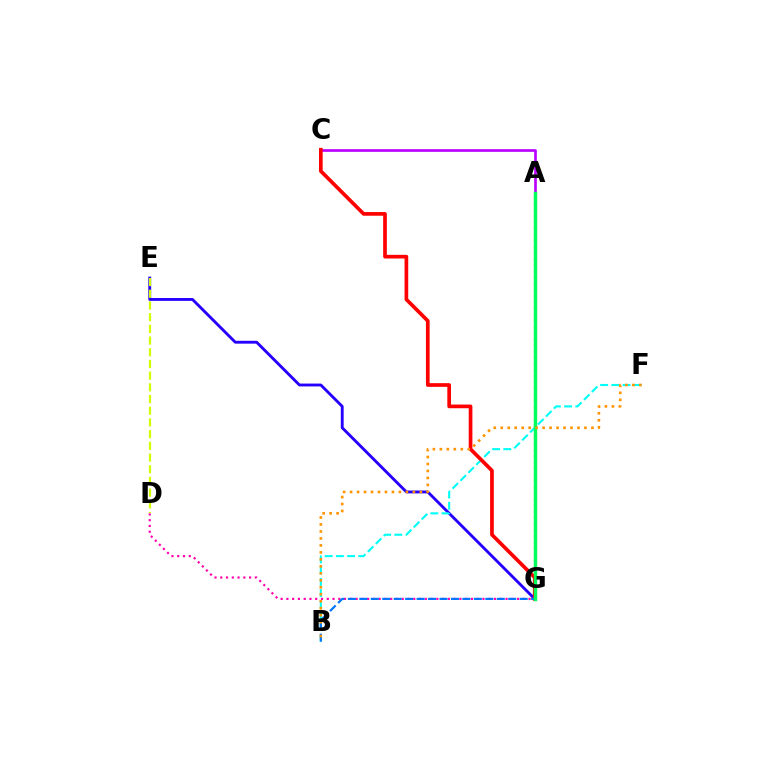{('E', 'G'): [{'color': '#2500ff', 'line_style': 'solid', 'thickness': 2.06}], ('D', 'E'): [{'color': '#d1ff00', 'line_style': 'dashed', 'thickness': 1.59}], ('A', 'C'): [{'color': '#b900ff', 'line_style': 'solid', 'thickness': 1.92}], ('B', 'F'): [{'color': '#00fff6', 'line_style': 'dashed', 'thickness': 1.52}, {'color': '#ff9400', 'line_style': 'dotted', 'thickness': 1.9}], ('C', 'G'): [{'color': '#ff0000', 'line_style': 'solid', 'thickness': 2.65}], ('D', 'G'): [{'color': '#ff00ac', 'line_style': 'dotted', 'thickness': 1.57}], ('B', 'G'): [{'color': '#0074ff', 'line_style': 'dashed', 'thickness': 1.56}], ('A', 'G'): [{'color': '#3dff00', 'line_style': 'dotted', 'thickness': 1.67}, {'color': '#00ff5c', 'line_style': 'solid', 'thickness': 2.44}]}